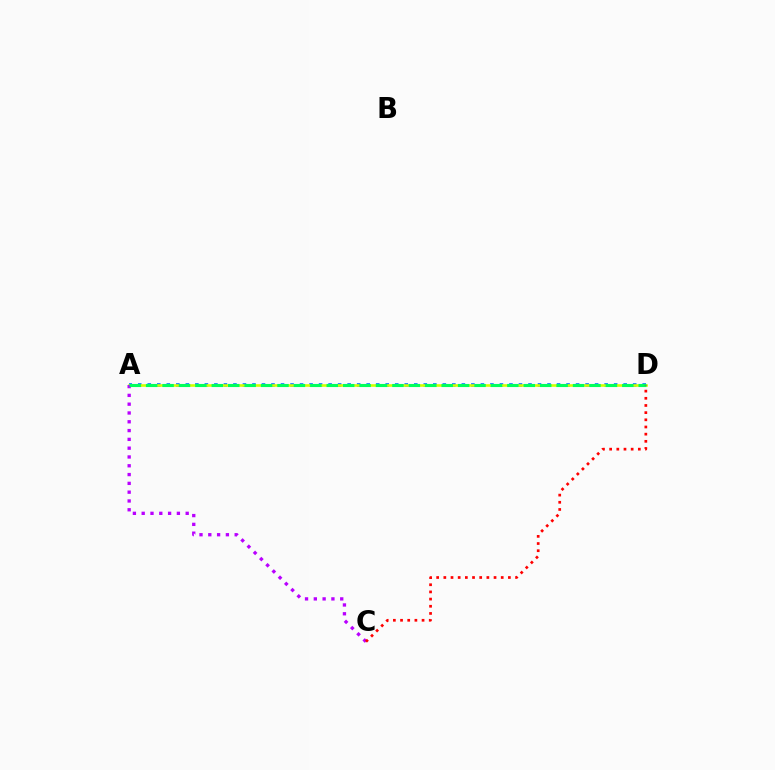{('A', 'D'): [{'color': '#0074ff', 'line_style': 'dotted', 'thickness': 2.59}, {'color': '#d1ff00', 'line_style': 'solid', 'thickness': 1.86}, {'color': '#00ff5c', 'line_style': 'dashed', 'thickness': 2.23}], ('A', 'C'): [{'color': '#b900ff', 'line_style': 'dotted', 'thickness': 2.39}], ('C', 'D'): [{'color': '#ff0000', 'line_style': 'dotted', 'thickness': 1.95}]}